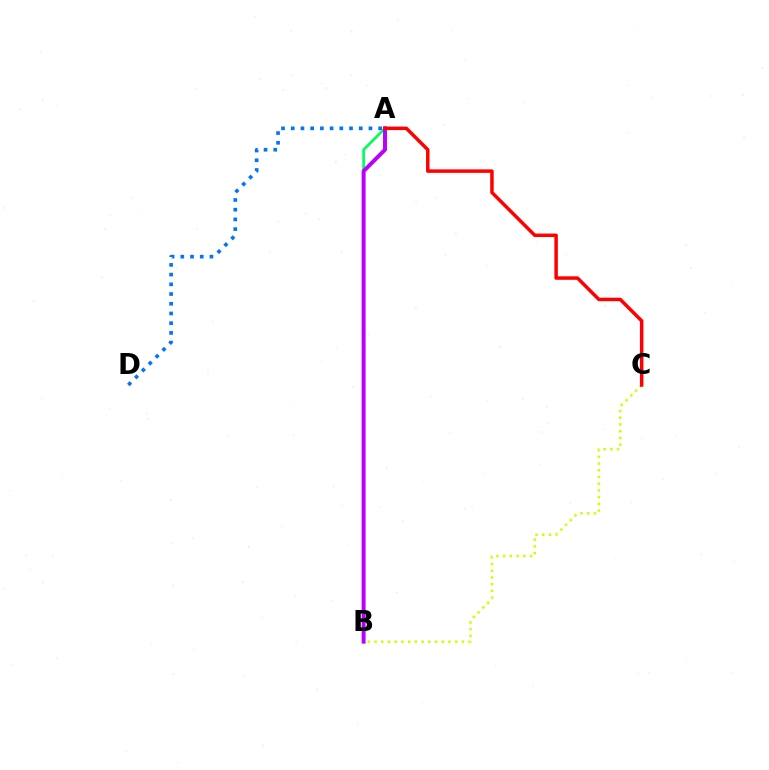{('A', 'B'): [{'color': '#00ff5c', 'line_style': 'solid', 'thickness': 1.96}, {'color': '#b900ff', 'line_style': 'solid', 'thickness': 2.84}], ('B', 'C'): [{'color': '#d1ff00', 'line_style': 'dotted', 'thickness': 1.83}], ('A', 'D'): [{'color': '#0074ff', 'line_style': 'dotted', 'thickness': 2.64}], ('A', 'C'): [{'color': '#ff0000', 'line_style': 'solid', 'thickness': 2.51}]}